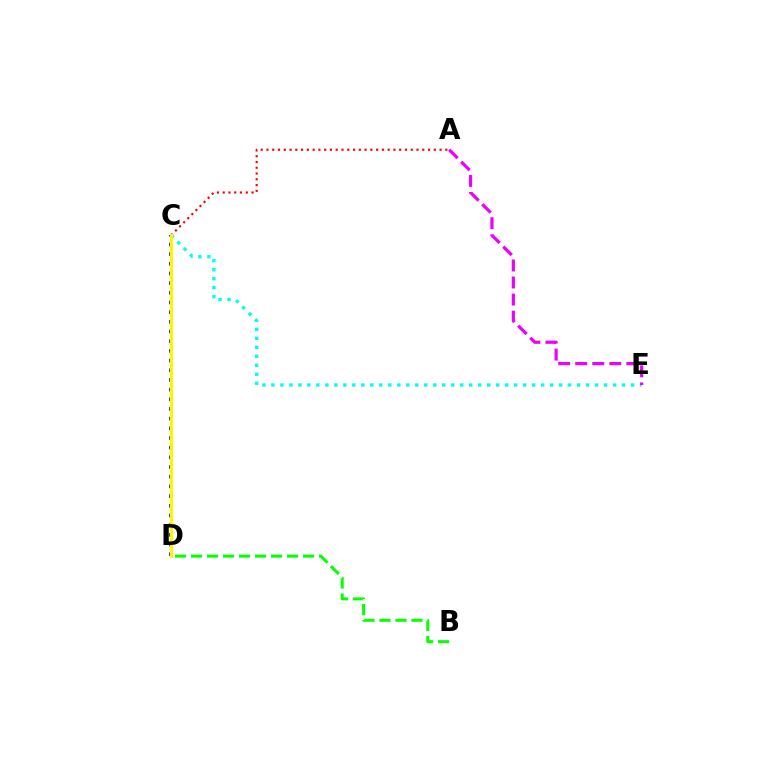{('C', 'E'): [{'color': '#00fff6', 'line_style': 'dotted', 'thickness': 2.44}], ('A', 'E'): [{'color': '#ee00ff', 'line_style': 'dashed', 'thickness': 2.32}], ('A', 'C'): [{'color': '#ff0000', 'line_style': 'dotted', 'thickness': 1.57}], ('C', 'D'): [{'color': '#0010ff', 'line_style': 'dotted', 'thickness': 2.63}, {'color': '#fcf500', 'line_style': 'solid', 'thickness': 2.22}], ('B', 'D'): [{'color': '#08ff00', 'line_style': 'dashed', 'thickness': 2.17}]}